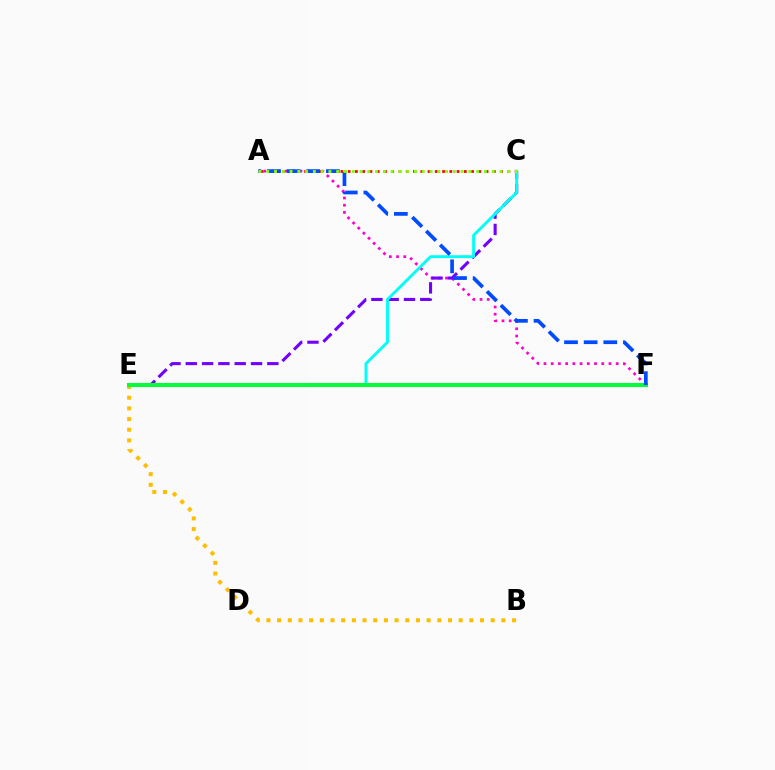{('A', 'C'): [{'color': '#ff0000', 'line_style': 'dotted', 'thickness': 1.97}, {'color': '#84ff00', 'line_style': 'dotted', 'thickness': 2.11}], ('B', 'E'): [{'color': '#ffbd00', 'line_style': 'dotted', 'thickness': 2.9}], ('A', 'F'): [{'color': '#ff00cf', 'line_style': 'dotted', 'thickness': 1.96}, {'color': '#004bff', 'line_style': 'dashed', 'thickness': 2.67}], ('C', 'E'): [{'color': '#7200ff', 'line_style': 'dashed', 'thickness': 2.22}, {'color': '#00fff6', 'line_style': 'solid', 'thickness': 2.09}], ('E', 'F'): [{'color': '#00ff39', 'line_style': 'solid', 'thickness': 2.87}]}